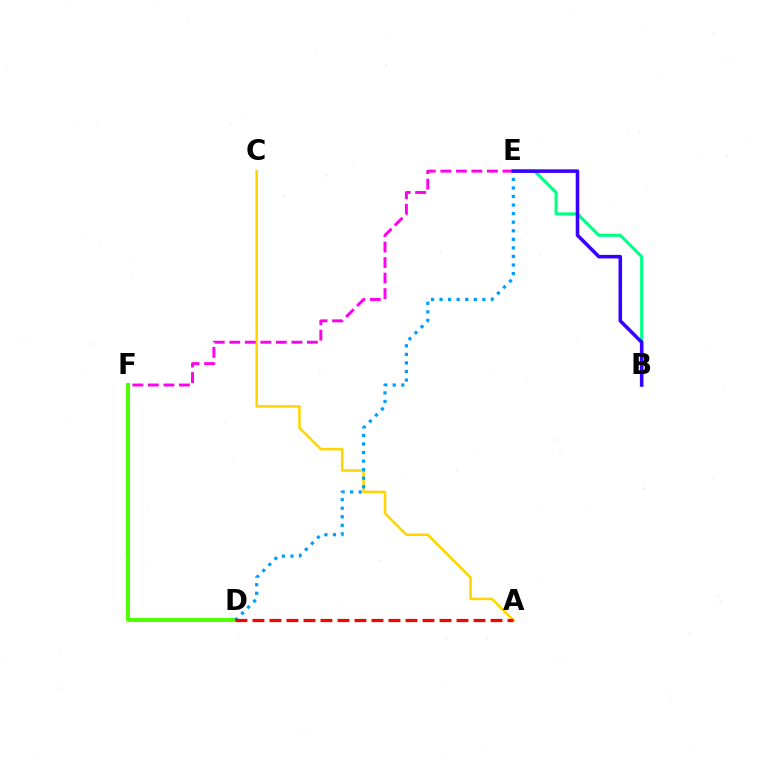{('A', 'C'): [{'color': '#ffd500', 'line_style': 'solid', 'thickness': 1.83}], ('D', 'F'): [{'color': '#4fff00', 'line_style': 'solid', 'thickness': 2.86}], ('B', 'E'): [{'color': '#00ff86', 'line_style': 'solid', 'thickness': 2.22}, {'color': '#3700ff', 'line_style': 'solid', 'thickness': 2.56}], ('E', 'F'): [{'color': '#ff00ed', 'line_style': 'dashed', 'thickness': 2.11}], ('D', 'E'): [{'color': '#009eff', 'line_style': 'dotted', 'thickness': 2.33}], ('A', 'D'): [{'color': '#ff0000', 'line_style': 'dashed', 'thickness': 2.31}]}